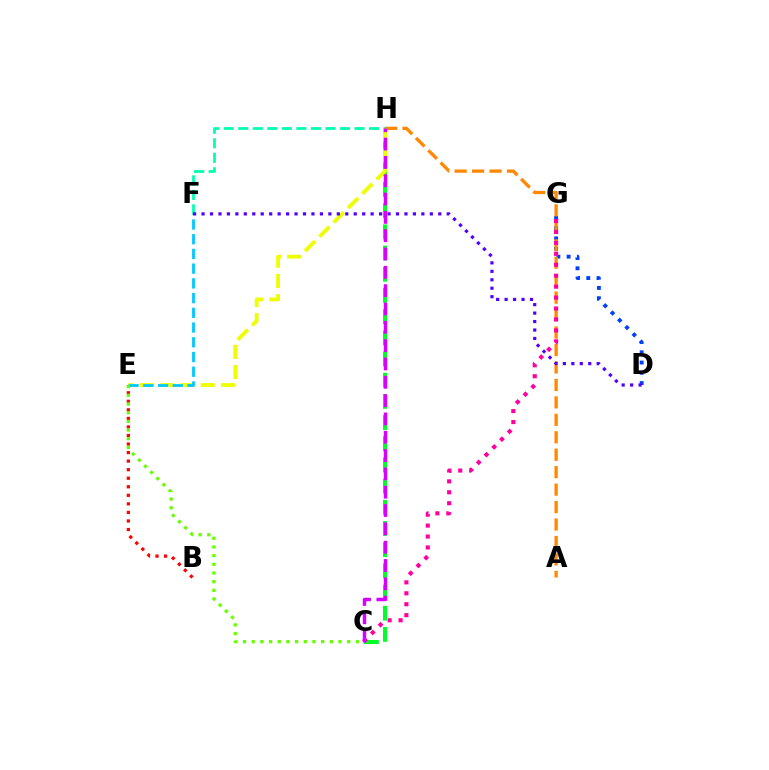{('F', 'H'): [{'color': '#00ffaf', 'line_style': 'dashed', 'thickness': 1.97}], ('D', 'G'): [{'color': '#003fff', 'line_style': 'dotted', 'thickness': 2.79}], ('A', 'H'): [{'color': '#ff8800', 'line_style': 'dashed', 'thickness': 2.37}], ('B', 'E'): [{'color': '#ff0000', 'line_style': 'dotted', 'thickness': 2.32}], ('C', 'H'): [{'color': '#00ff27', 'line_style': 'dashed', 'thickness': 2.88}, {'color': '#d600ff', 'line_style': 'dashed', 'thickness': 2.49}], ('E', 'H'): [{'color': '#eeff00', 'line_style': 'dashed', 'thickness': 2.75}], ('E', 'F'): [{'color': '#00c7ff', 'line_style': 'dashed', 'thickness': 2.0}], ('C', 'G'): [{'color': '#ff00a0', 'line_style': 'dotted', 'thickness': 2.97}], ('C', 'E'): [{'color': '#66ff00', 'line_style': 'dotted', 'thickness': 2.36}], ('D', 'F'): [{'color': '#4f00ff', 'line_style': 'dotted', 'thickness': 2.3}]}